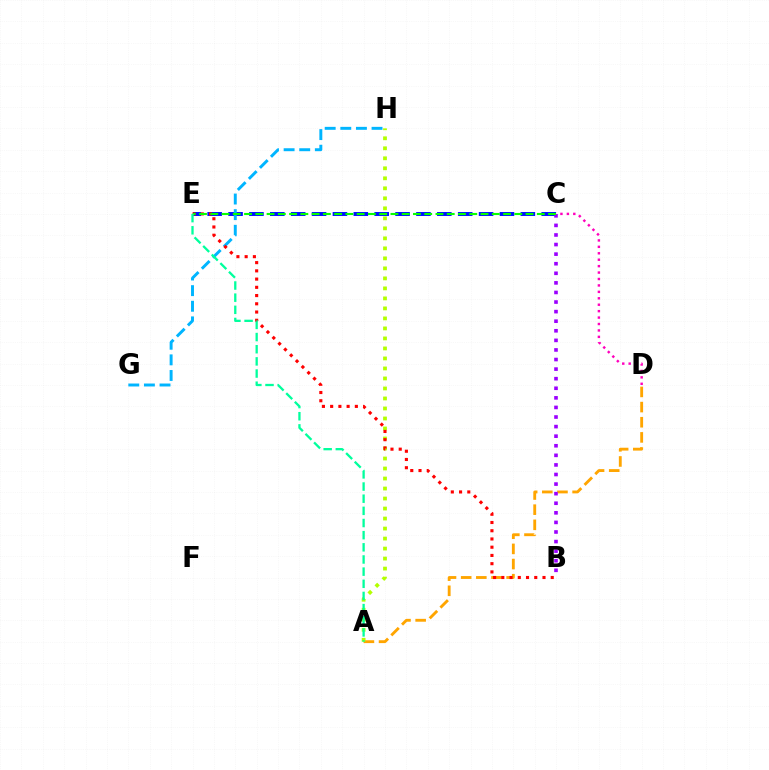{('A', 'D'): [{'color': '#ffa500', 'line_style': 'dashed', 'thickness': 2.06}], ('A', 'H'): [{'color': '#b3ff00', 'line_style': 'dotted', 'thickness': 2.72}], ('C', 'E'): [{'color': '#0010ff', 'line_style': 'dashed', 'thickness': 2.84}, {'color': '#08ff00', 'line_style': 'dashed', 'thickness': 1.53}], ('B', 'C'): [{'color': '#9b00ff', 'line_style': 'dotted', 'thickness': 2.6}], ('G', 'H'): [{'color': '#00b5ff', 'line_style': 'dashed', 'thickness': 2.12}], ('B', 'E'): [{'color': '#ff0000', 'line_style': 'dotted', 'thickness': 2.24}], ('C', 'D'): [{'color': '#ff00bd', 'line_style': 'dotted', 'thickness': 1.75}], ('A', 'E'): [{'color': '#00ff9d', 'line_style': 'dashed', 'thickness': 1.65}]}